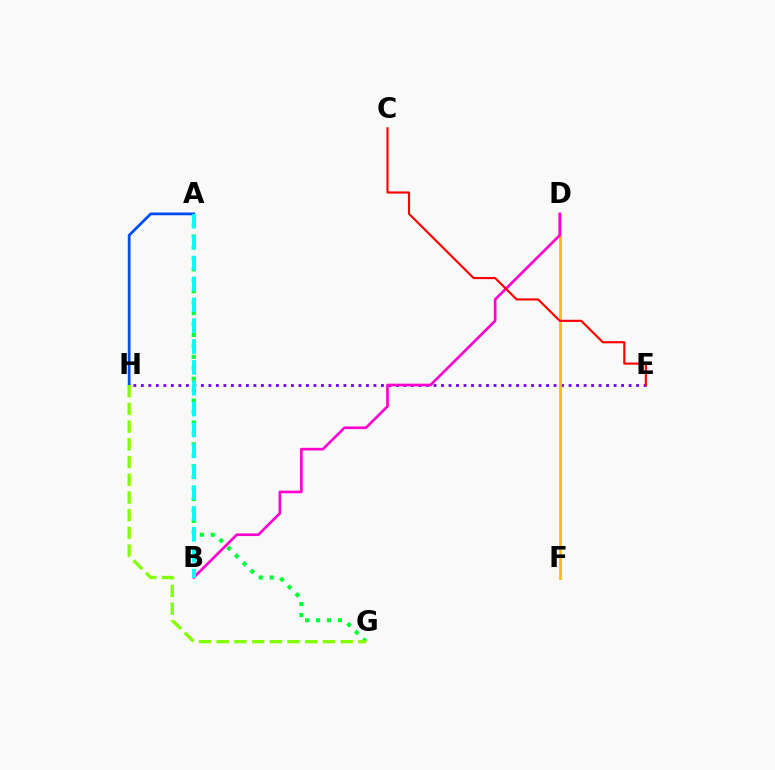{('A', 'G'): [{'color': '#00ff39', 'line_style': 'dotted', 'thickness': 2.97}], ('E', 'H'): [{'color': '#7200ff', 'line_style': 'dotted', 'thickness': 2.04}], ('D', 'F'): [{'color': '#ffbd00', 'line_style': 'solid', 'thickness': 1.99}], ('A', 'H'): [{'color': '#004bff', 'line_style': 'solid', 'thickness': 1.98}], ('B', 'D'): [{'color': '#ff00cf', 'line_style': 'solid', 'thickness': 1.9}], ('A', 'B'): [{'color': '#00fff6', 'line_style': 'dashed', 'thickness': 2.84}], ('G', 'H'): [{'color': '#84ff00', 'line_style': 'dashed', 'thickness': 2.41}], ('C', 'E'): [{'color': '#ff0000', 'line_style': 'solid', 'thickness': 1.55}]}